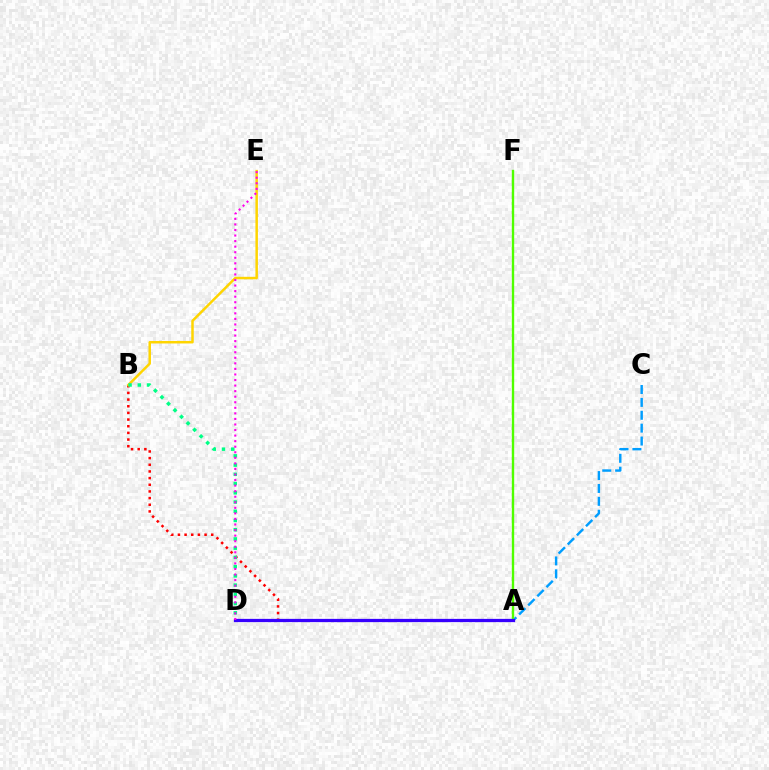{('A', 'B'): [{'color': '#ff0000', 'line_style': 'dotted', 'thickness': 1.81}], ('B', 'E'): [{'color': '#ffd500', 'line_style': 'solid', 'thickness': 1.8}], ('A', 'C'): [{'color': '#009eff', 'line_style': 'dashed', 'thickness': 1.75}], ('A', 'F'): [{'color': '#4fff00', 'line_style': 'solid', 'thickness': 1.71}], ('A', 'D'): [{'color': '#3700ff', 'line_style': 'solid', 'thickness': 2.34}], ('B', 'D'): [{'color': '#00ff86', 'line_style': 'dotted', 'thickness': 2.51}], ('D', 'E'): [{'color': '#ff00ed', 'line_style': 'dotted', 'thickness': 1.51}]}